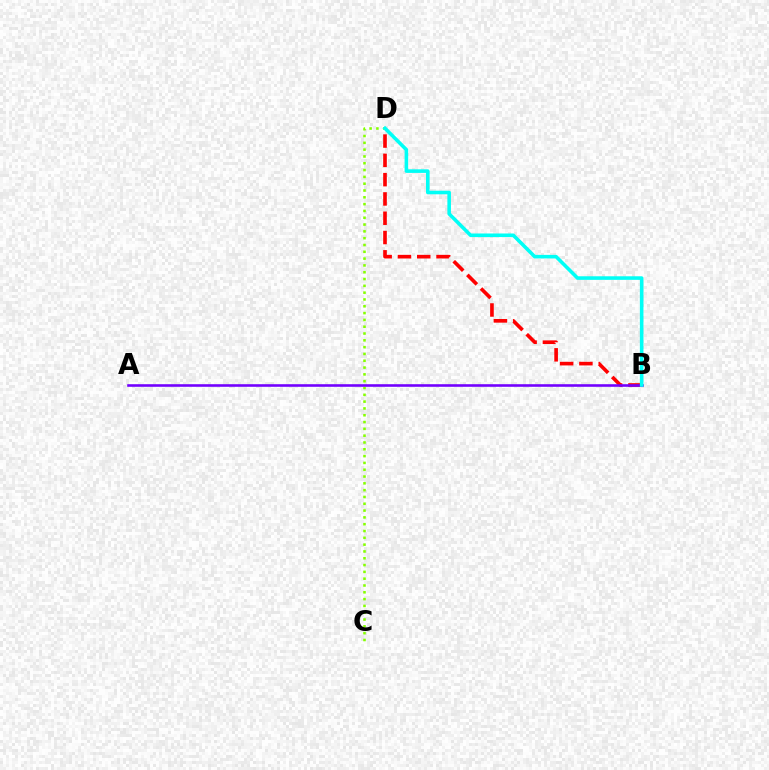{('C', 'D'): [{'color': '#84ff00', 'line_style': 'dotted', 'thickness': 1.85}], ('B', 'D'): [{'color': '#ff0000', 'line_style': 'dashed', 'thickness': 2.62}, {'color': '#00fff6', 'line_style': 'solid', 'thickness': 2.57}], ('A', 'B'): [{'color': '#7200ff', 'line_style': 'solid', 'thickness': 1.87}]}